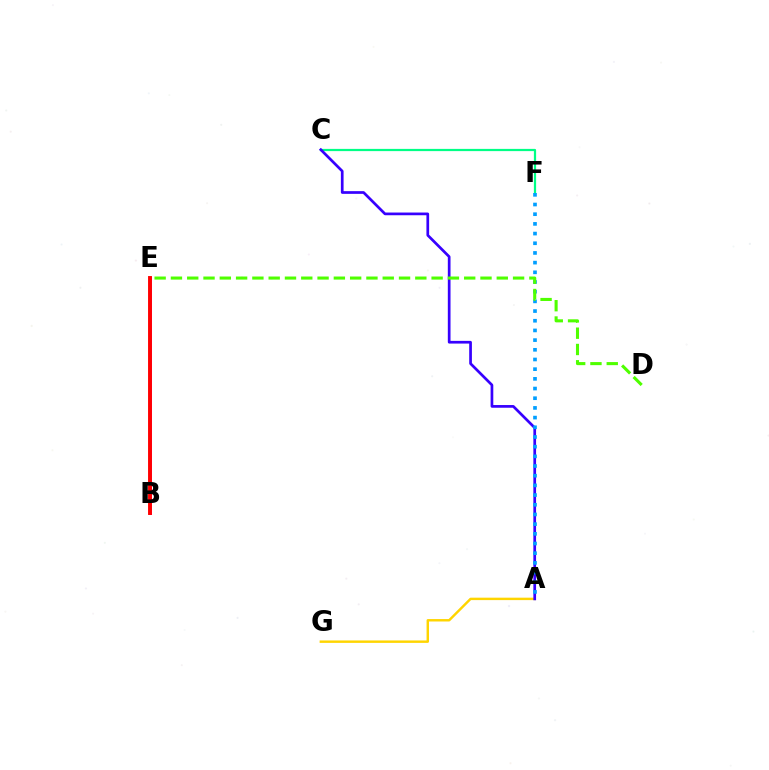{('A', 'G'): [{'color': '#ffd500', 'line_style': 'solid', 'thickness': 1.75}], ('B', 'E'): [{'color': '#ff00ed', 'line_style': 'solid', 'thickness': 2.15}, {'color': '#ff0000', 'line_style': 'solid', 'thickness': 2.81}], ('C', 'F'): [{'color': '#00ff86', 'line_style': 'solid', 'thickness': 1.6}], ('A', 'C'): [{'color': '#3700ff', 'line_style': 'solid', 'thickness': 1.95}], ('A', 'F'): [{'color': '#009eff', 'line_style': 'dotted', 'thickness': 2.63}], ('D', 'E'): [{'color': '#4fff00', 'line_style': 'dashed', 'thickness': 2.21}]}